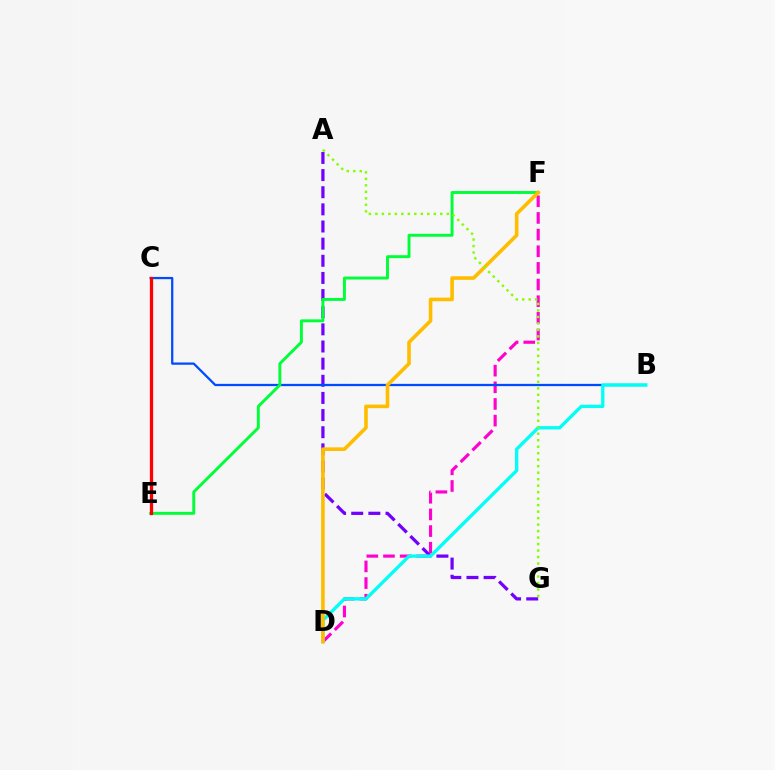{('A', 'G'): [{'color': '#7200ff', 'line_style': 'dashed', 'thickness': 2.33}, {'color': '#84ff00', 'line_style': 'dotted', 'thickness': 1.76}], ('D', 'F'): [{'color': '#ff00cf', 'line_style': 'dashed', 'thickness': 2.26}, {'color': '#ffbd00', 'line_style': 'solid', 'thickness': 2.6}], ('B', 'C'): [{'color': '#004bff', 'line_style': 'solid', 'thickness': 1.63}], ('E', 'F'): [{'color': '#00ff39', 'line_style': 'solid', 'thickness': 2.11}], ('B', 'D'): [{'color': '#00fff6', 'line_style': 'solid', 'thickness': 2.39}], ('C', 'E'): [{'color': '#ff0000', 'line_style': 'solid', 'thickness': 2.36}]}